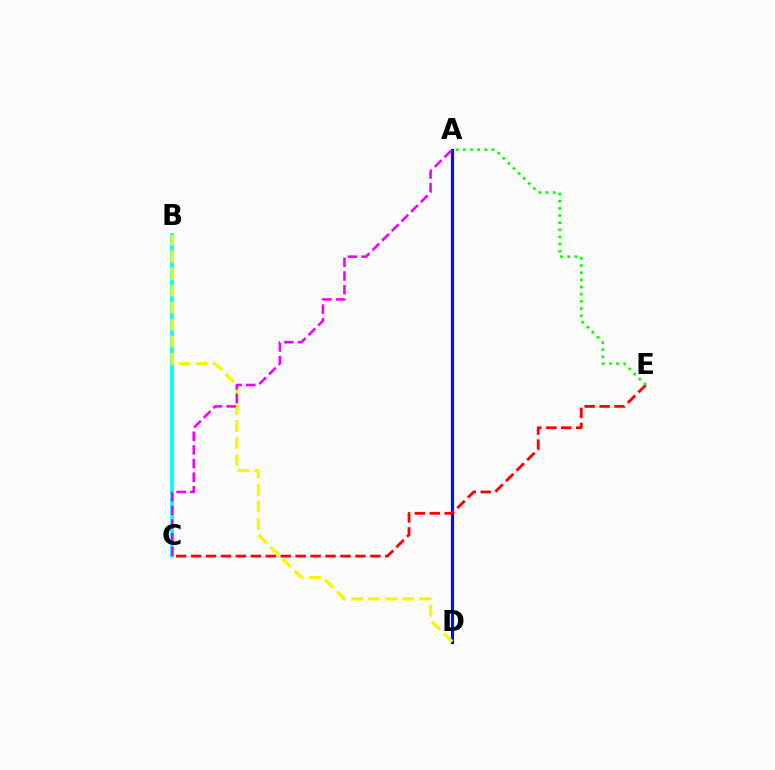{('A', 'D'): [{'color': '#0010ff', 'line_style': 'solid', 'thickness': 2.29}], ('C', 'E'): [{'color': '#ff0000', 'line_style': 'dashed', 'thickness': 2.03}], ('B', 'C'): [{'color': '#00fff6', 'line_style': 'solid', 'thickness': 2.64}], ('B', 'D'): [{'color': '#fcf500', 'line_style': 'dashed', 'thickness': 2.31}], ('A', 'E'): [{'color': '#08ff00', 'line_style': 'dotted', 'thickness': 1.95}], ('A', 'C'): [{'color': '#ee00ff', 'line_style': 'dashed', 'thickness': 1.86}]}